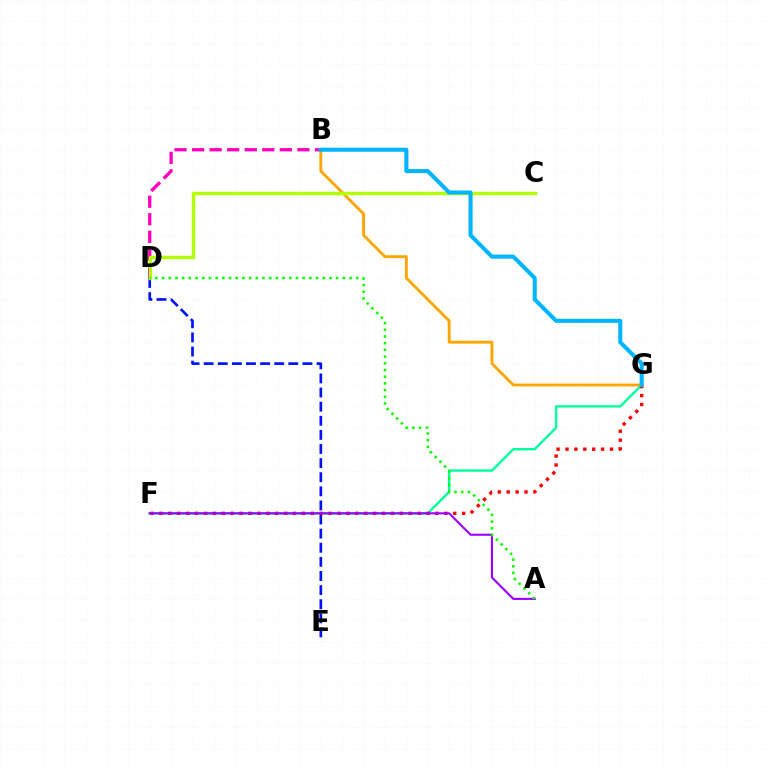{('D', 'E'): [{'color': '#0010ff', 'line_style': 'dashed', 'thickness': 1.92}], ('B', 'D'): [{'color': '#ff00bd', 'line_style': 'dashed', 'thickness': 2.39}], ('F', 'G'): [{'color': '#00ff9d', 'line_style': 'solid', 'thickness': 1.71}, {'color': '#ff0000', 'line_style': 'dotted', 'thickness': 2.42}], ('B', 'G'): [{'color': '#ffa500', 'line_style': 'solid', 'thickness': 2.06}, {'color': '#00b5ff', 'line_style': 'solid', 'thickness': 2.92}], ('C', 'D'): [{'color': '#b3ff00', 'line_style': 'solid', 'thickness': 2.46}], ('A', 'F'): [{'color': '#9b00ff', 'line_style': 'solid', 'thickness': 1.52}], ('A', 'D'): [{'color': '#08ff00', 'line_style': 'dotted', 'thickness': 1.82}]}